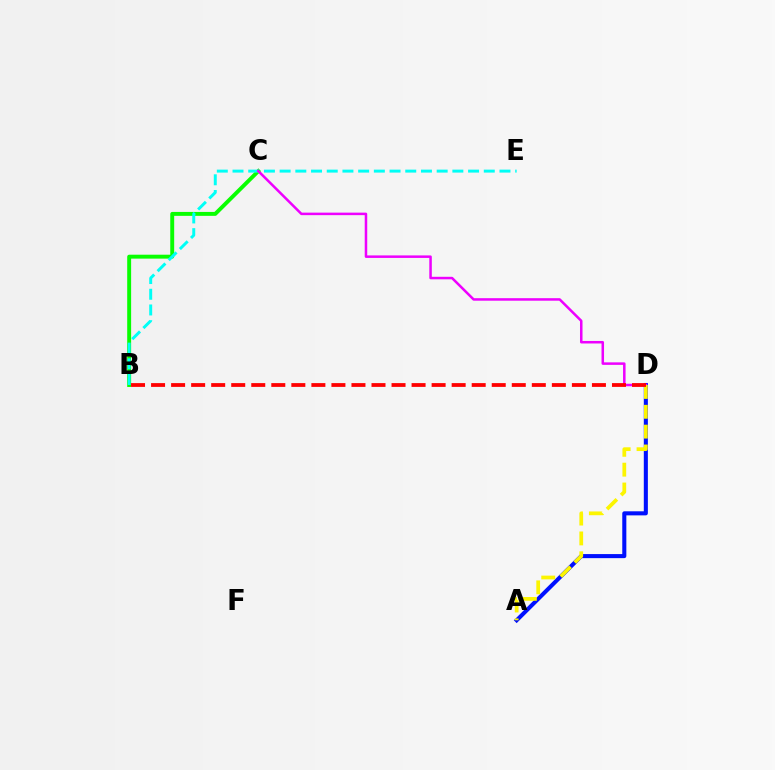{('B', 'C'): [{'color': '#08ff00', 'line_style': 'solid', 'thickness': 2.82}], ('A', 'D'): [{'color': '#0010ff', 'line_style': 'solid', 'thickness': 2.93}, {'color': '#fcf500', 'line_style': 'dashed', 'thickness': 2.7}], ('B', 'E'): [{'color': '#00fff6', 'line_style': 'dashed', 'thickness': 2.13}], ('C', 'D'): [{'color': '#ee00ff', 'line_style': 'solid', 'thickness': 1.81}], ('B', 'D'): [{'color': '#ff0000', 'line_style': 'dashed', 'thickness': 2.72}]}